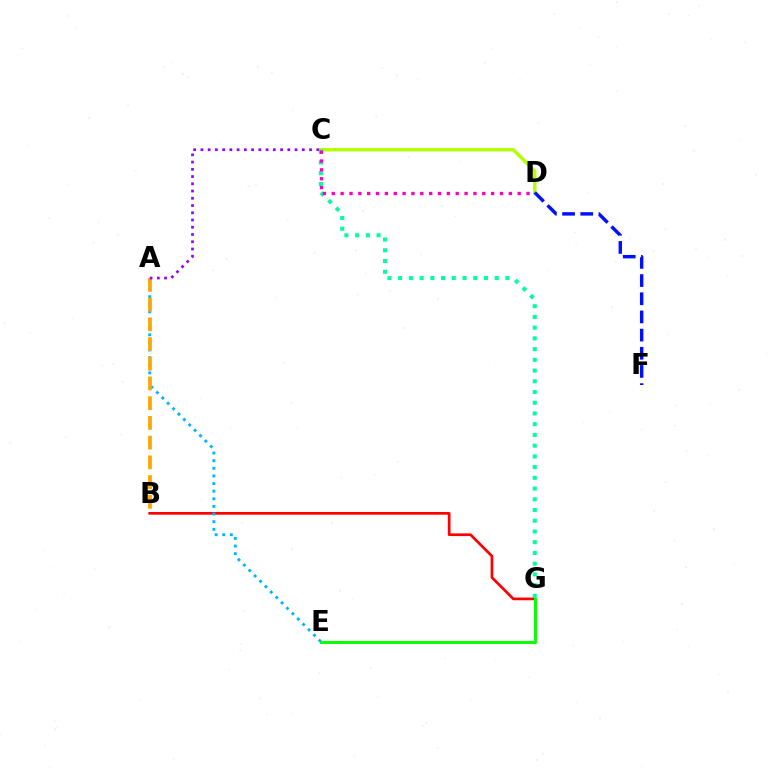{('B', 'G'): [{'color': '#ff0000', 'line_style': 'solid', 'thickness': 1.94}], ('E', 'G'): [{'color': '#08ff00', 'line_style': 'solid', 'thickness': 2.14}], ('A', 'E'): [{'color': '#00b5ff', 'line_style': 'dotted', 'thickness': 2.07}], ('A', 'B'): [{'color': '#ffa500', 'line_style': 'dashed', 'thickness': 2.68}], ('C', 'D'): [{'color': '#b3ff00', 'line_style': 'solid', 'thickness': 2.46}, {'color': '#ff00bd', 'line_style': 'dotted', 'thickness': 2.41}], ('A', 'C'): [{'color': '#9b00ff', 'line_style': 'dotted', 'thickness': 1.97}], ('C', 'G'): [{'color': '#00ff9d', 'line_style': 'dotted', 'thickness': 2.91}], ('D', 'F'): [{'color': '#0010ff', 'line_style': 'dashed', 'thickness': 2.47}]}